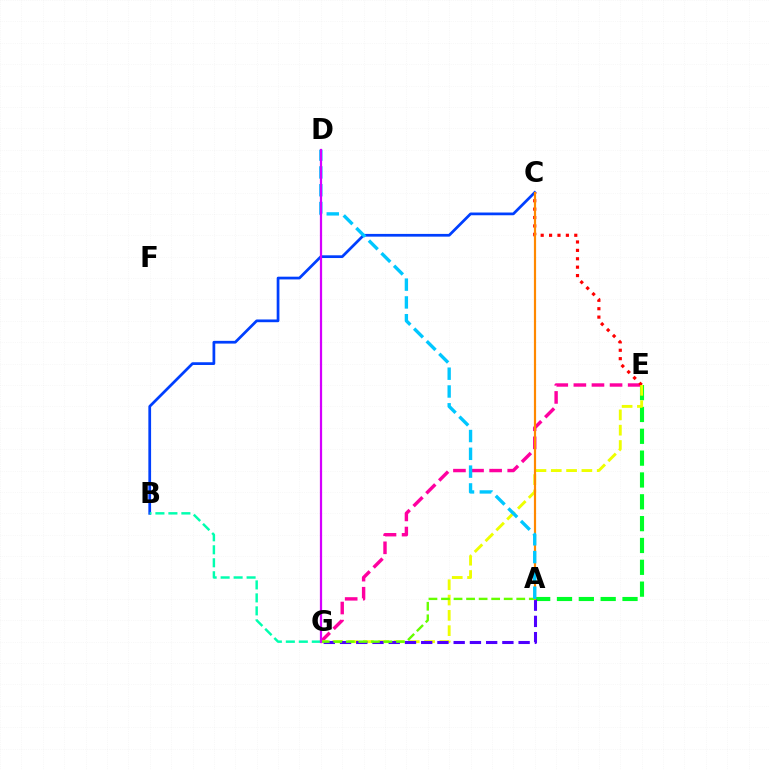{('A', 'E'): [{'color': '#00ff27', 'line_style': 'dashed', 'thickness': 2.97}], ('E', 'G'): [{'color': '#ff00a0', 'line_style': 'dashed', 'thickness': 2.46}, {'color': '#eeff00', 'line_style': 'dashed', 'thickness': 2.08}], ('C', 'E'): [{'color': '#ff0000', 'line_style': 'dotted', 'thickness': 2.28}], ('B', 'C'): [{'color': '#003fff', 'line_style': 'solid', 'thickness': 1.97}], ('A', 'G'): [{'color': '#4f00ff', 'line_style': 'dashed', 'thickness': 2.21}, {'color': '#66ff00', 'line_style': 'dashed', 'thickness': 1.7}], ('A', 'C'): [{'color': '#ff8800', 'line_style': 'solid', 'thickness': 1.58}], ('A', 'D'): [{'color': '#00c7ff', 'line_style': 'dashed', 'thickness': 2.42}], ('B', 'G'): [{'color': '#00ffaf', 'line_style': 'dashed', 'thickness': 1.76}], ('D', 'G'): [{'color': '#d600ff', 'line_style': 'solid', 'thickness': 1.61}]}